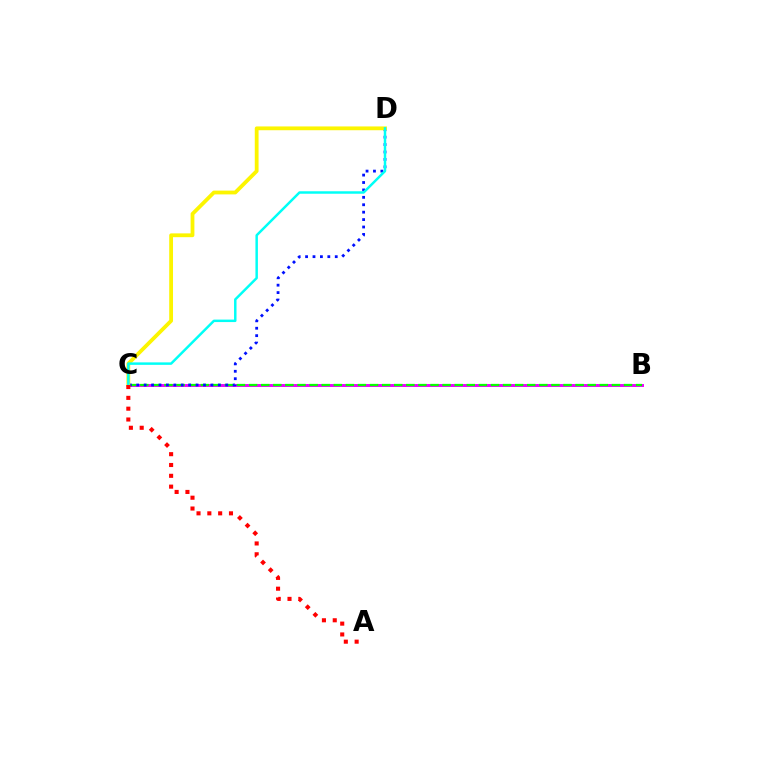{('B', 'C'): [{'color': '#ee00ff', 'line_style': 'solid', 'thickness': 2.12}, {'color': '#08ff00', 'line_style': 'dashed', 'thickness': 1.64}], ('C', 'D'): [{'color': '#0010ff', 'line_style': 'dotted', 'thickness': 2.02}, {'color': '#fcf500', 'line_style': 'solid', 'thickness': 2.73}, {'color': '#00fff6', 'line_style': 'solid', 'thickness': 1.78}], ('A', 'C'): [{'color': '#ff0000', 'line_style': 'dotted', 'thickness': 2.94}]}